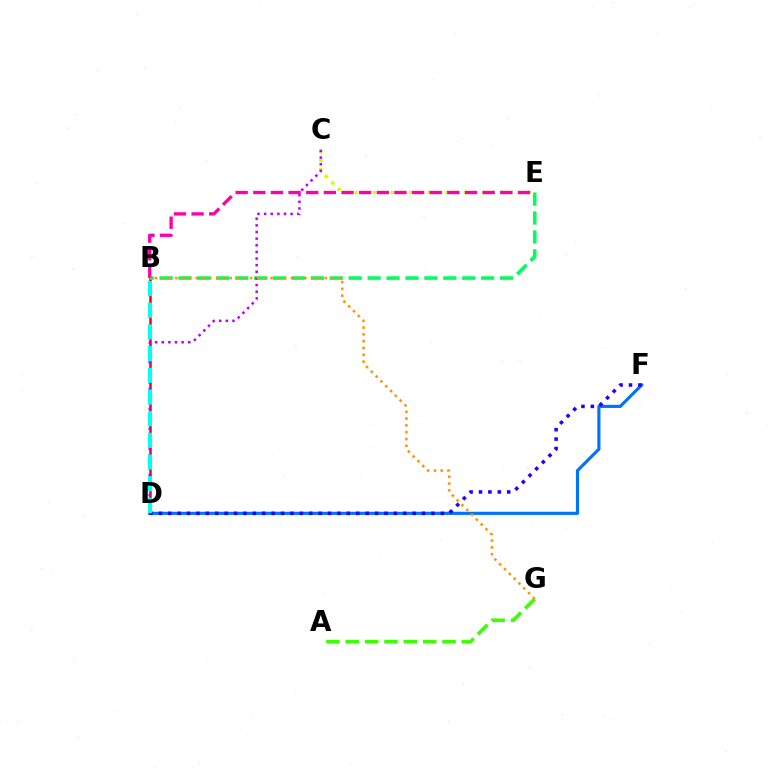{('D', 'F'): [{'color': '#0074ff', 'line_style': 'solid', 'thickness': 2.27}, {'color': '#2500ff', 'line_style': 'dotted', 'thickness': 2.55}], ('B', 'D'): [{'color': '#ff0000', 'line_style': 'solid', 'thickness': 1.81}, {'color': '#00fff6', 'line_style': 'dashed', 'thickness': 2.95}], ('C', 'E'): [{'color': '#d1ff00', 'line_style': 'dotted', 'thickness': 2.48}], ('B', 'E'): [{'color': '#00ff5c', 'line_style': 'dashed', 'thickness': 2.57}, {'color': '#ff00ac', 'line_style': 'dashed', 'thickness': 2.4}], ('C', 'D'): [{'color': '#b900ff', 'line_style': 'dotted', 'thickness': 1.8}], ('A', 'G'): [{'color': '#3dff00', 'line_style': 'dashed', 'thickness': 2.63}], ('B', 'G'): [{'color': '#ff9400', 'line_style': 'dotted', 'thickness': 1.85}]}